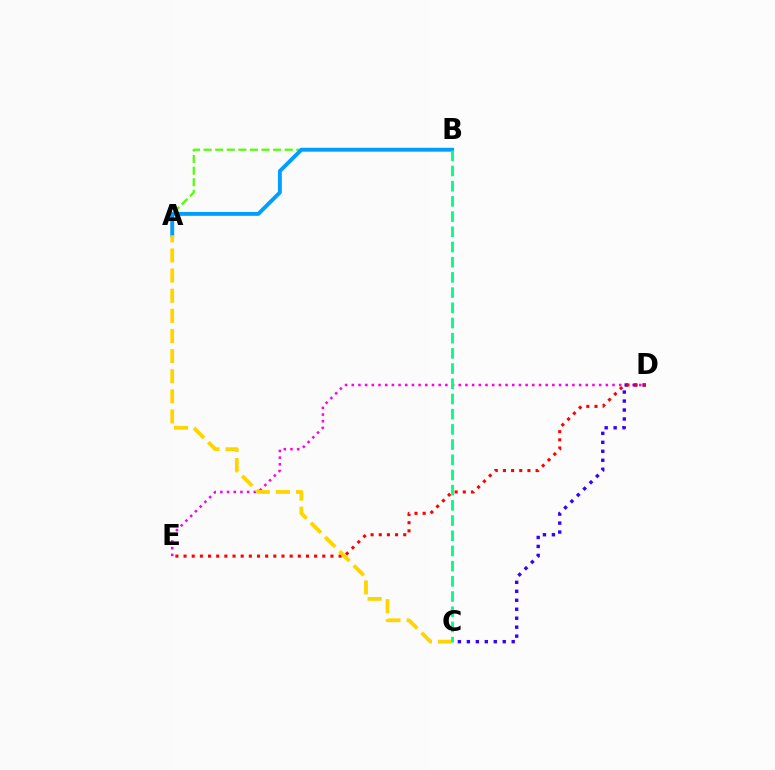{('A', 'B'): [{'color': '#4fff00', 'line_style': 'dashed', 'thickness': 1.57}, {'color': '#009eff', 'line_style': 'solid', 'thickness': 2.81}], ('D', 'E'): [{'color': '#ff00ed', 'line_style': 'dotted', 'thickness': 1.82}, {'color': '#ff0000', 'line_style': 'dotted', 'thickness': 2.22}], ('C', 'D'): [{'color': '#3700ff', 'line_style': 'dotted', 'thickness': 2.44}], ('A', 'C'): [{'color': '#ffd500', 'line_style': 'dashed', 'thickness': 2.73}], ('B', 'C'): [{'color': '#00ff86', 'line_style': 'dashed', 'thickness': 2.06}]}